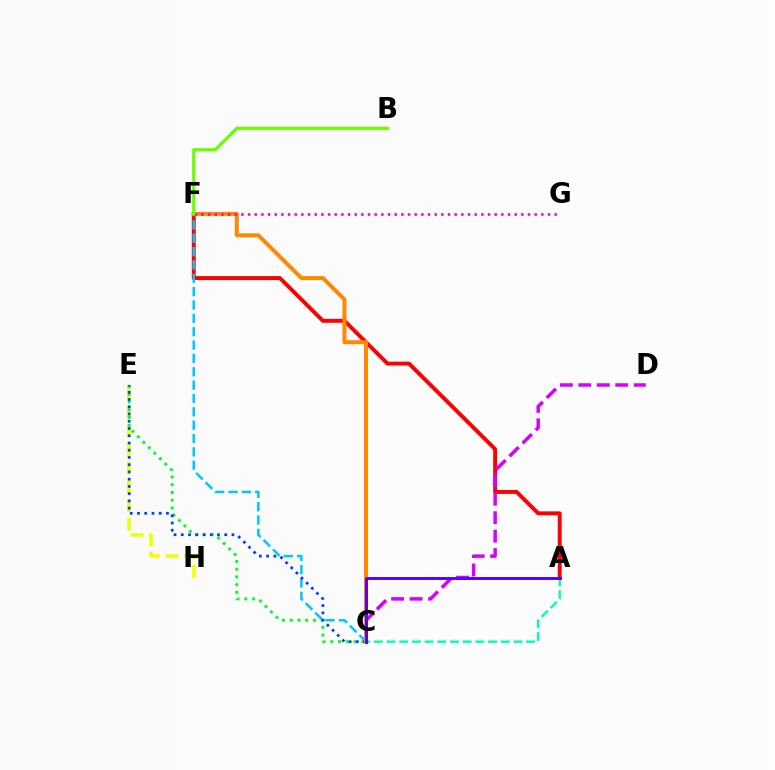{('A', 'F'): [{'color': '#ff0000', 'line_style': 'solid', 'thickness': 2.83}], ('E', 'H'): [{'color': '#eeff00', 'line_style': 'dashed', 'thickness': 2.54}], ('C', 'E'): [{'color': '#00ff27', 'line_style': 'dotted', 'thickness': 2.1}, {'color': '#003fff', 'line_style': 'dotted', 'thickness': 1.97}], ('C', 'F'): [{'color': '#00c7ff', 'line_style': 'dashed', 'thickness': 1.81}, {'color': '#ff8800', 'line_style': 'solid', 'thickness': 2.85}], ('C', 'D'): [{'color': '#d600ff', 'line_style': 'dashed', 'thickness': 2.51}], ('A', 'C'): [{'color': '#00ffaf', 'line_style': 'dashed', 'thickness': 1.73}, {'color': '#4f00ff', 'line_style': 'solid', 'thickness': 2.08}], ('F', 'G'): [{'color': '#ff00a0', 'line_style': 'dotted', 'thickness': 1.81}], ('B', 'F'): [{'color': '#66ff00', 'line_style': 'solid', 'thickness': 2.27}]}